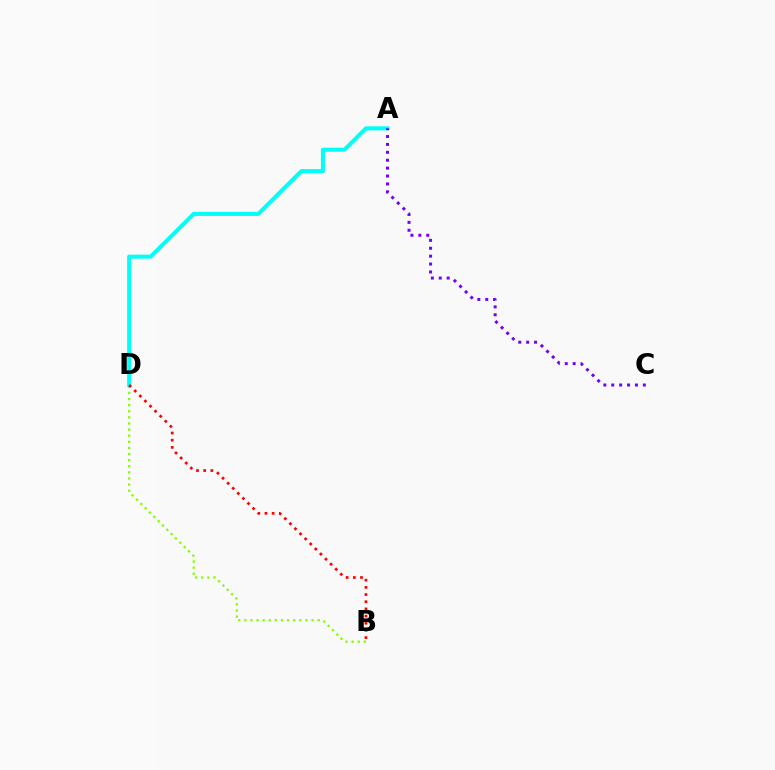{('B', 'D'): [{'color': '#84ff00', 'line_style': 'dotted', 'thickness': 1.66}, {'color': '#ff0000', 'line_style': 'dotted', 'thickness': 1.95}], ('A', 'D'): [{'color': '#00fff6', 'line_style': 'solid', 'thickness': 2.92}], ('A', 'C'): [{'color': '#7200ff', 'line_style': 'dotted', 'thickness': 2.15}]}